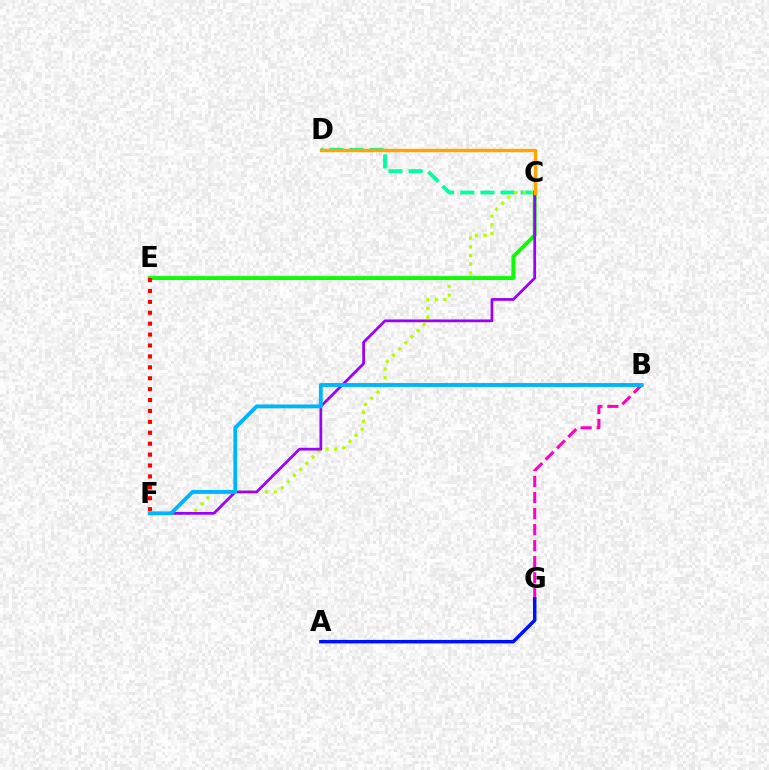{('C', 'D'): [{'color': '#00ff9d', 'line_style': 'dashed', 'thickness': 2.74}, {'color': '#ffa500', 'line_style': 'solid', 'thickness': 2.45}], ('C', 'F'): [{'color': '#b3ff00', 'line_style': 'dotted', 'thickness': 2.36}, {'color': '#9b00ff', 'line_style': 'solid', 'thickness': 1.97}], ('B', 'G'): [{'color': '#ff00bd', 'line_style': 'dashed', 'thickness': 2.18}], ('C', 'E'): [{'color': '#08ff00', 'line_style': 'solid', 'thickness': 2.79}], ('E', 'F'): [{'color': '#ff0000', 'line_style': 'dotted', 'thickness': 2.96}], ('A', 'G'): [{'color': '#0010ff', 'line_style': 'solid', 'thickness': 2.51}], ('B', 'F'): [{'color': '#00b5ff', 'line_style': 'solid', 'thickness': 2.79}]}